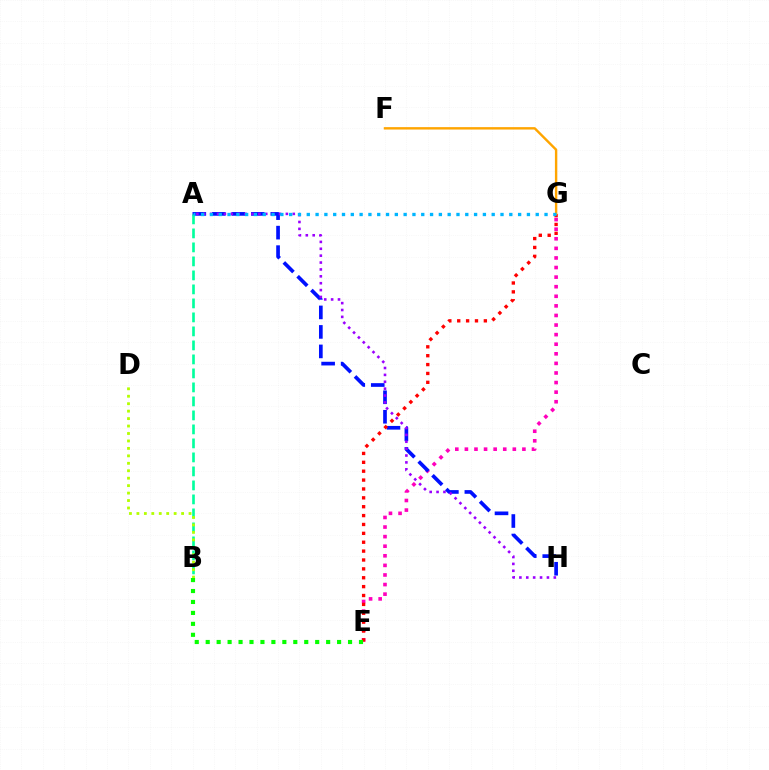{('E', 'G'): [{'color': '#ff00bd', 'line_style': 'dotted', 'thickness': 2.6}, {'color': '#ff0000', 'line_style': 'dotted', 'thickness': 2.41}], ('A', 'H'): [{'color': '#0010ff', 'line_style': 'dashed', 'thickness': 2.65}, {'color': '#9b00ff', 'line_style': 'dotted', 'thickness': 1.87}], ('A', 'B'): [{'color': '#00ff9d', 'line_style': 'dashed', 'thickness': 1.9}], ('F', 'G'): [{'color': '#ffa500', 'line_style': 'solid', 'thickness': 1.73}], ('A', 'G'): [{'color': '#00b5ff', 'line_style': 'dotted', 'thickness': 2.39}], ('B', 'D'): [{'color': '#b3ff00', 'line_style': 'dotted', 'thickness': 2.02}], ('B', 'E'): [{'color': '#08ff00', 'line_style': 'dotted', 'thickness': 2.97}]}